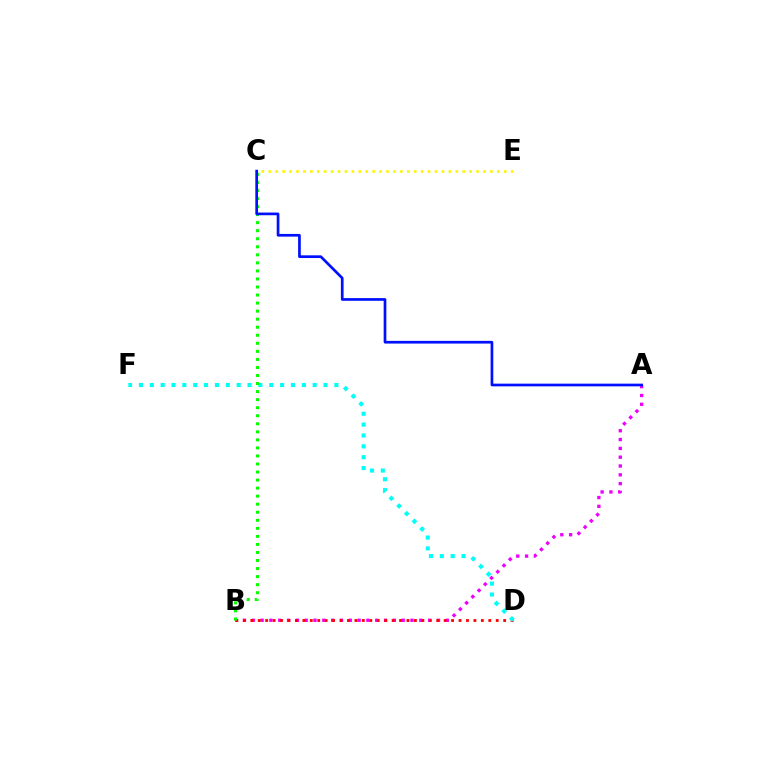{('A', 'B'): [{'color': '#ee00ff', 'line_style': 'dotted', 'thickness': 2.4}], ('B', 'D'): [{'color': '#ff0000', 'line_style': 'dotted', 'thickness': 2.02}], ('C', 'E'): [{'color': '#fcf500', 'line_style': 'dotted', 'thickness': 1.88}], ('D', 'F'): [{'color': '#00fff6', 'line_style': 'dotted', 'thickness': 2.95}], ('B', 'C'): [{'color': '#08ff00', 'line_style': 'dotted', 'thickness': 2.19}], ('A', 'C'): [{'color': '#0010ff', 'line_style': 'solid', 'thickness': 1.94}]}